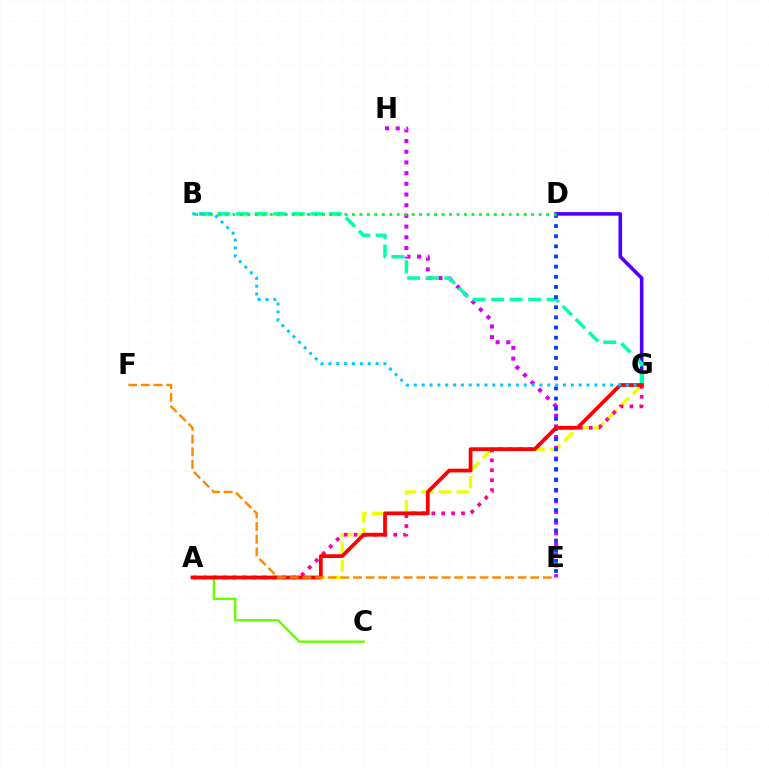{('D', 'G'): [{'color': '#4f00ff', 'line_style': 'solid', 'thickness': 2.58}], ('A', 'G'): [{'color': '#eeff00', 'line_style': 'dashed', 'thickness': 2.4}, {'color': '#ff00a0', 'line_style': 'dotted', 'thickness': 2.69}, {'color': '#ff0000', 'line_style': 'solid', 'thickness': 2.7}], ('E', 'H'): [{'color': '#d600ff', 'line_style': 'dotted', 'thickness': 2.91}], ('A', 'C'): [{'color': '#66ff00', 'line_style': 'solid', 'thickness': 1.71}], ('B', 'G'): [{'color': '#00ffaf', 'line_style': 'dashed', 'thickness': 2.52}, {'color': '#00c7ff', 'line_style': 'dotted', 'thickness': 2.13}], ('D', 'E'): [{'color': '#003fff', 'line_style': 'dotted', 'thickness': 2.76}], ('B', 'D'): [{'color': '#00ff27', 'line_style': 'dotted', 'thickness': 2.03}], ('E', 'F'): [{'color': '#ff8800', 'line_style': 'dashed', 'thickness': 1.72}]}